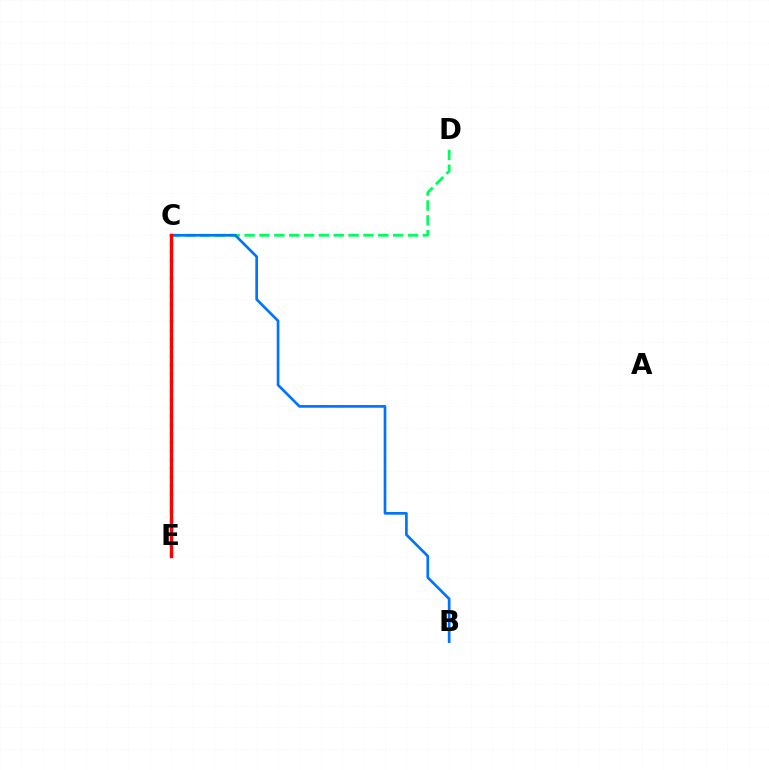{('C', 'E'): [{'color': '#b900ff', 'line_style': 'dotted', 'thickness': 2.35}, {'color': '#d1ff00', 'line_style': 'dashed', 'thickness': 2.1}, {'color': '#ff0000', 'line_style': 'solid', 'thickness': 2.43}], ('C', 'D'): [{'color': '#00ff5c', 'line_style': 'dashed', 'thickness': 2.02}], ('B', 'C'): [{'color': '#0074ff', 'line_style': 'solid', 'thickness': 1.93}]}